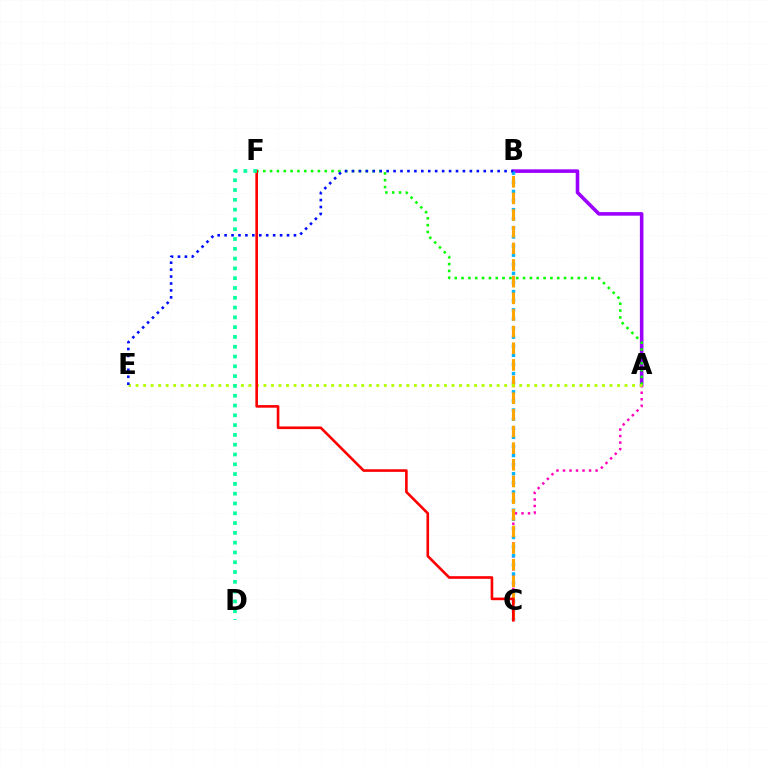{('A', 'B'): [{'color': '#9b00ff', 'line_style': 'solid', 'thickness': 2.57}], ('A', 'C'): [{'color': '#ff00bd', 'line_style': 'dotted', 'thickness': 1.77}], ('B', 'C'): [{'color': '#00b5ff', 'line_style': 'dotted', 'thickness': 2.47}, {'color': '#ffa500', 'line_style': 'dashed', 'thickness': 2.26}], ('A', 'F'): [{'color': '#08ff00', 'line_style': 'dotted', 'thickness': 1.86}], ('A', 'E'): [{'color': '#b3ff00', 'line_style': 'dotted', 'thickness': 2.04}], ('C', 'F'): [{'color': '#ff0000', 'line_style': 'solid', 'thickness': 1.89}], ('D', 'F'): [{'color': '#00ff9d', 'line_style': 'dotted', 'thickness': 2.66}], ('B', 'E'): [{'color': '#0010ff', 'line_style': 'dotted', 'thickness': 1.88}]}